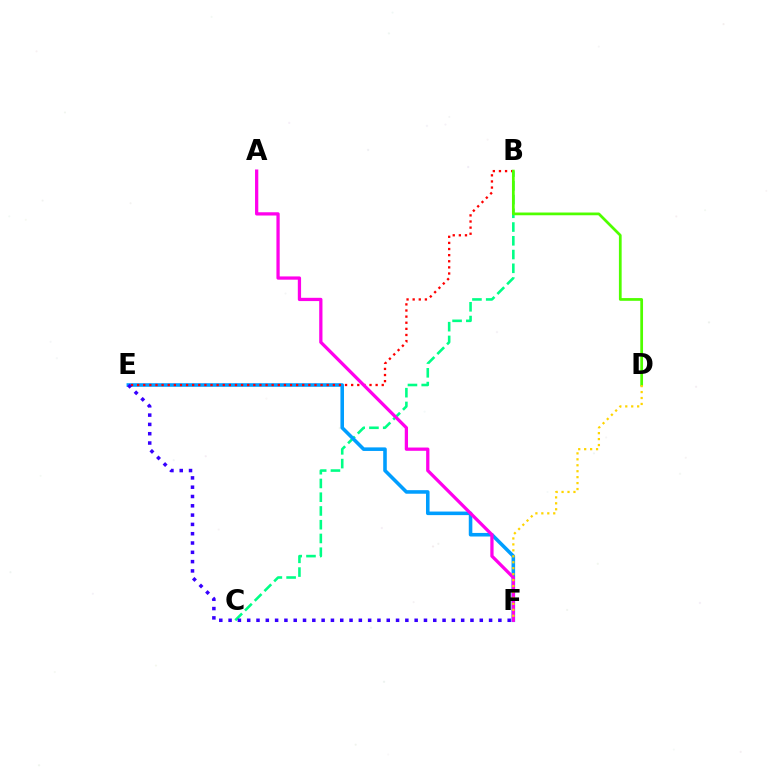{('B', 'C'): [{'color': '#00ff86', 'line_style': 'dashed', 'thickness': 1.87}], ('E', 'F'): [{'color': '#009eff', 'line_style': 'solid', 'thickness': 2.57}, {'color': '#3700ff', 'line_style': 'dotted', 'thickness': 2.53}], ('B', 'E'): [{'color': '#ff0000', 'line_style': 'dotted', 'thickness': 1.66}], ('B', 'D'): [{'color': '#4fff00', 'line_style': 'solid', 'thickness': 1.97}], ('A', 'F'): [{'color': '#ff00ed', 'line_style': 'solid', 'thickness': 2.35}], ('D', 'F'): [{'color': '#ffd500', 'line_style': 'dotted', 'thickness': 1.62}]}